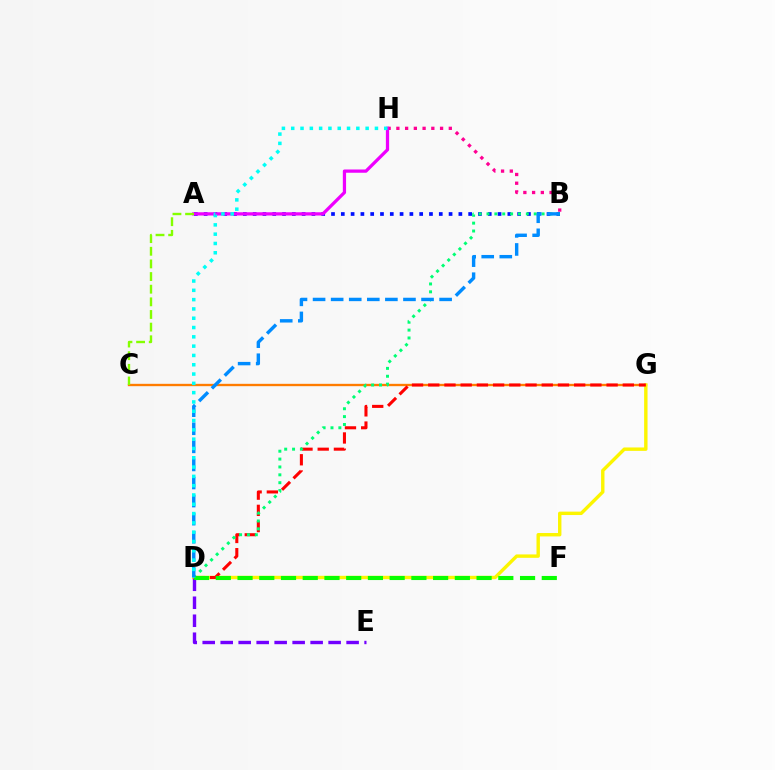{('B', 'H'): [{'color': '#ff0094', 'line_style': 'dotted', 'thickness': 2.37}], ('C', 'G'): [{'color': '#ff7c00', 'line_style': 'solid', 'thickness': 1.69}], ('D', 'G'): [{'color': '#fcf500', 'line_style': 'solid', 'thickness': 2.45}, {'color': '#ff0000', 'line_style': 'dashed', 'thickness': 2.2}], ('A', 'B'): [{'color': '#0010ff', 'line_style': 'dotted', 'thickness': 2.66}], ('A', 'H'): [{'color': '#ee00ff', 'line_style': 'solid', 'thickness': 2.34}], ('D', 'E'): [{'color': '#7200ff', 'line_style': 'dashed', 'thickness': 2.44}], ('B', 'D'): [{'color': '#00ff74', 'line_style': 'dotted', 'thickness': 2.14}, {'color': '#008cff', 'line_style': 'dashed', 'thickness': 2.46}], ('D', 'F'): [{'color': '#08ff00', 'line_style': 'dashed', 'thickness': 2.95}], ('D', 'H'): [{'color': '#00fff6', 'line_style': 'dotted', 'thickness': 2.53}], ('A', 'C'): [{'color': '#84ff00', 'line_style': 'dashed', 'thickness': 1.72}]}